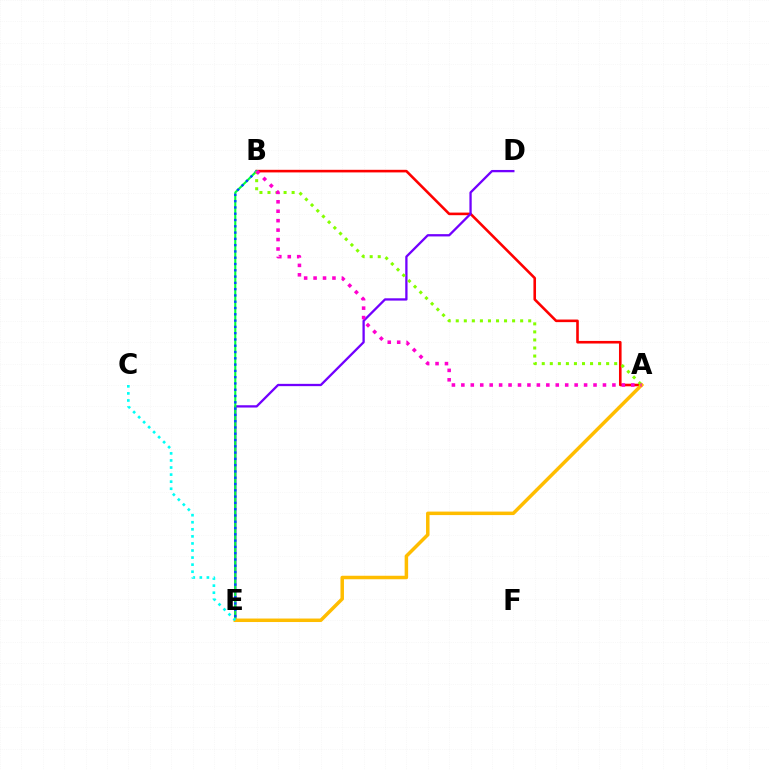{('A', 'B'): [{'color': '#ff0000', 'line_style': 'solid', 'thickness': 1.87}, {'color': '#84ff00', 'line_style': 'dotted', 'thickness': 2.19}, {'color': '#ff00cf', 'line_style': 'dotted', 'thickness': 2.56}], ('D', 'E'): [{'color': '#7200ff', 'line_style': 'solid', 'thickness': 1.65}], ('B', 'E'): [{'color': '#00ff39', 'line_style': 'solid', 'thickness': 1.52}, {'color': '#004bff', 'line_style': 'dotted', 'thickness': 1.71}], ('A', 'E'): [{'color': '#ffbd00', 'line_style': 'solid', 'thickness': 2.52}], ('C', 'E'): [{'color': '#00fff6', 'line_style': 'dotted', 'thickness': 1.92}]}